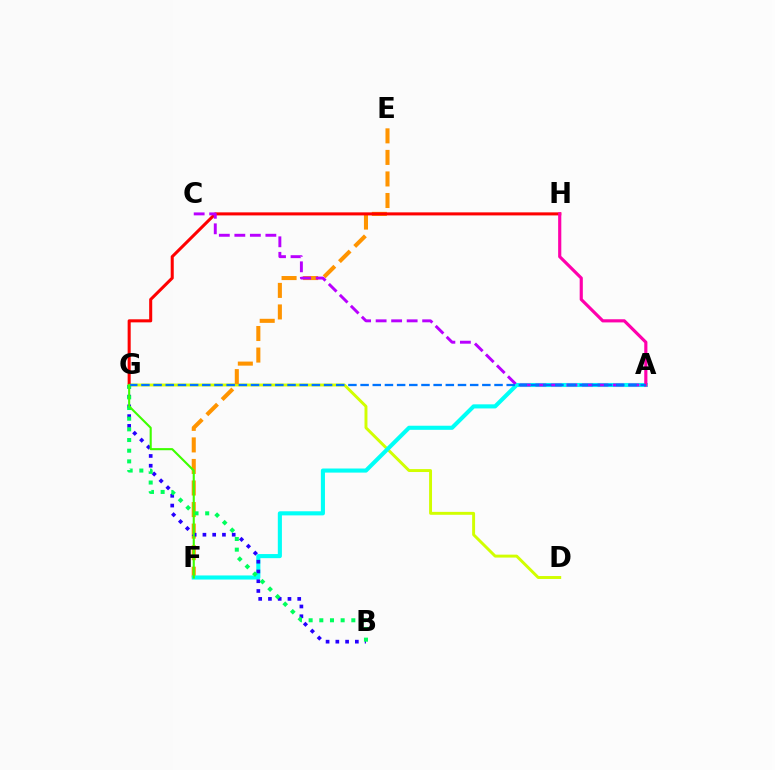{('D', 'G'): [{'color': '#d1ff00', 'line_style': 'solid', 'thickness': 2.11}], ('E', 'F'): [{'color': '#ff9400', 'line_style': 'dashed', 'thickness': 2.93}], ('A', 'F'): [{'color': '#00fff6', 'line_style': 'solid', 'thickness': 2.95}], ('G', 'H'): [{'color': '#ff0000', 'line_style': 'solid', 'thickness': 2.19}], ('B', 'G'): [{'color': '#2500ff', 'line_style': 'dotted', 'thickness': 2.65}, {'color': '#00ff5c', 'line_style': 'dotted', 'thickness': 2.9}], ('A', 'C'): [{'color': '#b900ff', 'line_style': 'dashed', 'thickness': 2.11}], ('A', 'H'): [{'color': '#ff00ac', 'line_style': 'solid', 'thickness': 2.27}], ('A', 'G'): [{'color': '#0074ff', 'line_style': 'dashed', 'thickness': 1.65}], ('F', 'G'): [{'color': '#3dff00', 'line_style': 'solid', 'thickness': 1.52}]}